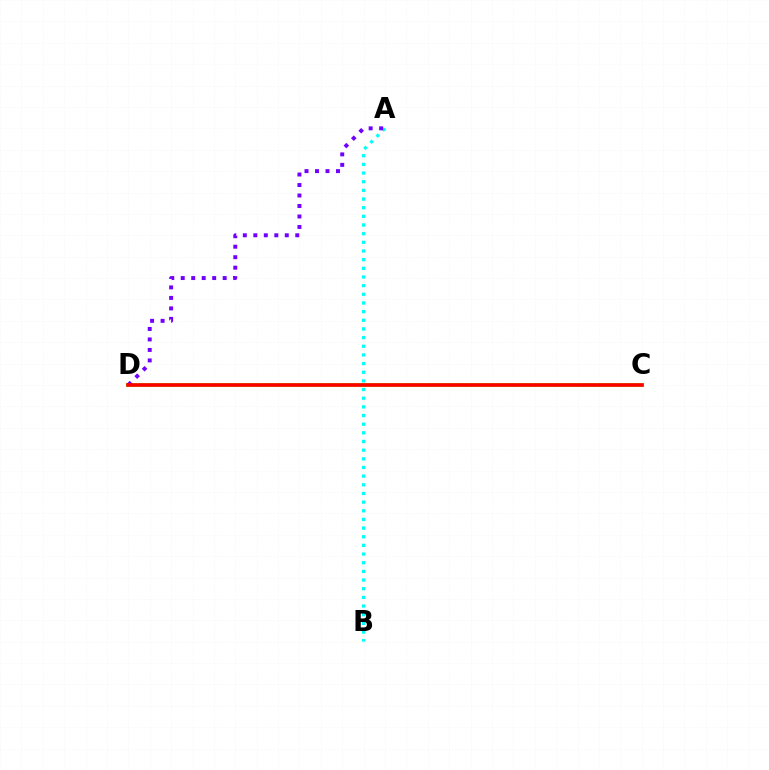{('C', 'D'): [{'color': '#84ff00', 'line_style': 'solid', 'thickness': 2.75}, {'color': '#ff0000', 'line_style': 'solid', 'thickness': 2.58}], ('A', 'B'): [{'color': '#00fff6', 'line_style': 'dotted', 'thickness': 2.35}], ('A', 'D'): [{'color': '#7200ff', 'line_style': 'dotted', 'thickness': 2.85}]}